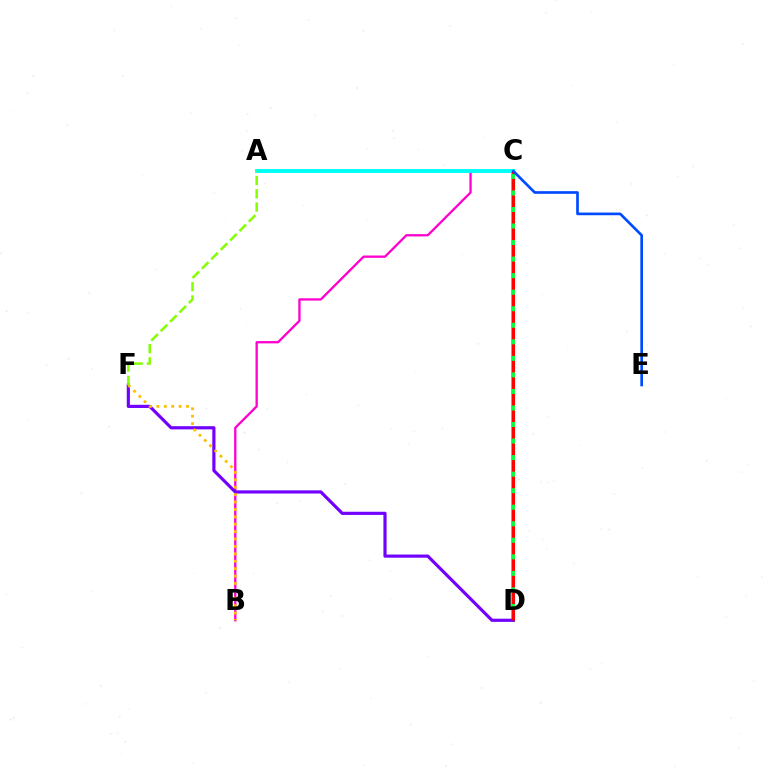{('C', 'D'): [{'color': '#00ff39', 'line_style': 'solid', 'thickness': 2.74}, {'color': '#ff0000', 'line_style': 'dashed', 'thickness': 2.25}], ('B', 'C'): [{'color': '#ff00cf', 'line_style': 'solid', 'thickness': 1.66}], ('D', 'F'): [{'color': '#7200ff', 'line_style': 'solid', 'thickness': 2.28}], ('A', 'C'): [{'color': '#00fff6', 'line_style': 'solid', 'thickness': 2.79}], ('B', 'F'): [{'color': '#ffbd00', 'line_style': 'dotted', 'thickness': 2.01}], ('A', 'F'): [{'color': '#84ff00', 'line_style': 'dashed', 'thickness': 1.8}], ('C', 'E'): [{'color': '#004bff', 'line_style': 'solid', 'thickness': 1.93}]}